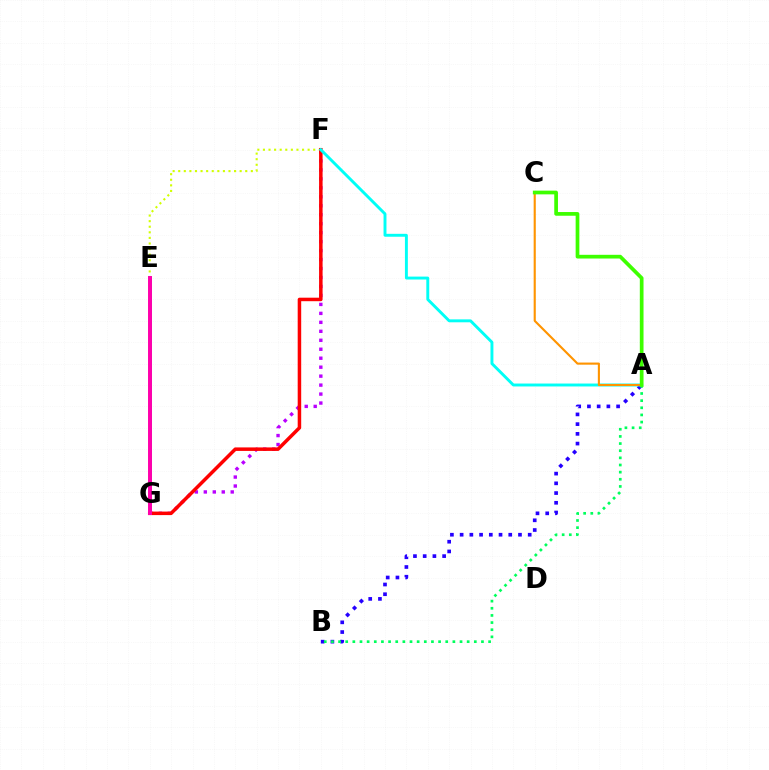{('F', 'G'): [{'color': '#b900ff', 'line_style': 'dotted', 'thickness': 2.44}, {'color': '#ff0000', 'line_style': 'solid', 'thickness': 2.52}], ('E', 'F'): [{'color': '#d1ff00', 'line_style': 'dotted', 'thickness': 1.52}], ('E', 'G'): [{'color': '#0074ff', 'line_style': 'solid', 'thickness': 2.12}, {'color': '#ff00ac', 'line_style': 'solid', 'thickness': 2.85}], ('A', 'B'): [{'color': '#2500ff', 'line_style': 'dotted', 'thickness': 2.64}, {'color': '#00ff5c', 'line_style': 'dotted', 'thickness': 1.94}], ('A', 'F'): [{'color': '#00fff6', 'line_style': 'solid', 'thickness': 2.1}], ('A', 'C'): [{'color': '#ff9400', 'line_style': 'solid', 'thickness': 1.53}, {'color': '#3dff00', 'line_style': 'solid', 'thickness': 2.67}]}